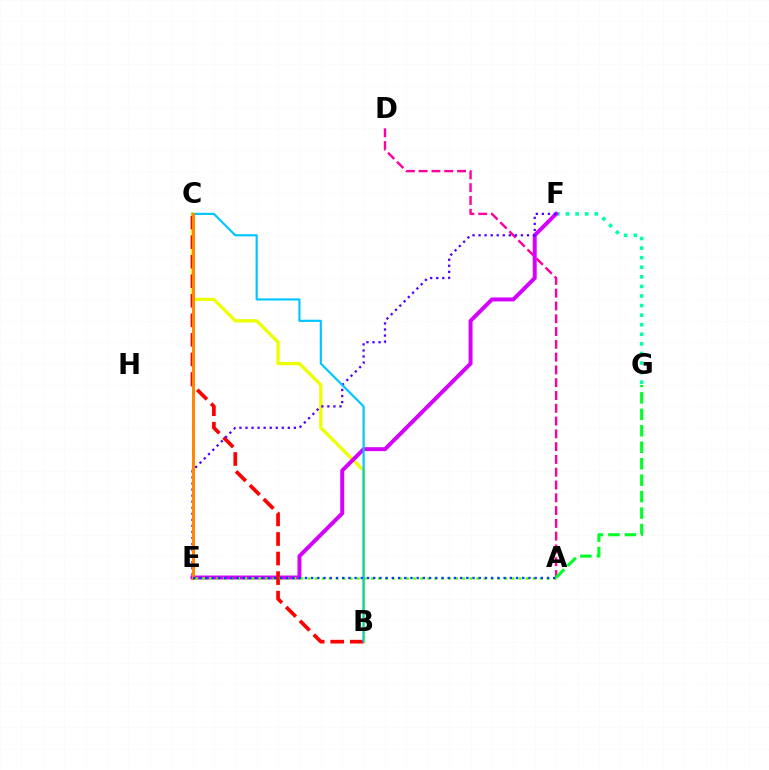{('A', 'D'): [{'color': '#ff00a0', 'line_style': 'dashed', 'thickness': 1.74}], ('F', 'G'): [{'color': '#00ffaf', 'line_style': 'dotted', 'thickness': 2.6}], ('B', 'C'): [{'color': '#eeff00', 'line_style': 'solid', 'thickness': 2.36}, {'color': '#ff0000', 'line_style': 'dashed', 'thickness': 2.66}, {'color': '#00c7ff', 'line_style': 'solid', 'thickness': 1.56}], ('E', 'F'): [{'color': '#d600ff', 'line_style': 'solid', 'thickness': 2.84}, {'color': '#4f00ff', 'line_style': 'dotted', 'thickness': 1.64}], ('A', 'G'): [{'color': '#00ff27', 'line_style': 'dashed', 'thickness': 2.24}], ('A', 'E'): [{'color': '#66ff00', 'line_style': 'dotted', 'thickness': 1.91}, {'color': '#003fff', 'line_style': 'dotted', 'thickness': 1.69}], ('C', 'E'): [{'color': '#ff8800', 'line_style': 'solid', 'thickness': 2.16}]}